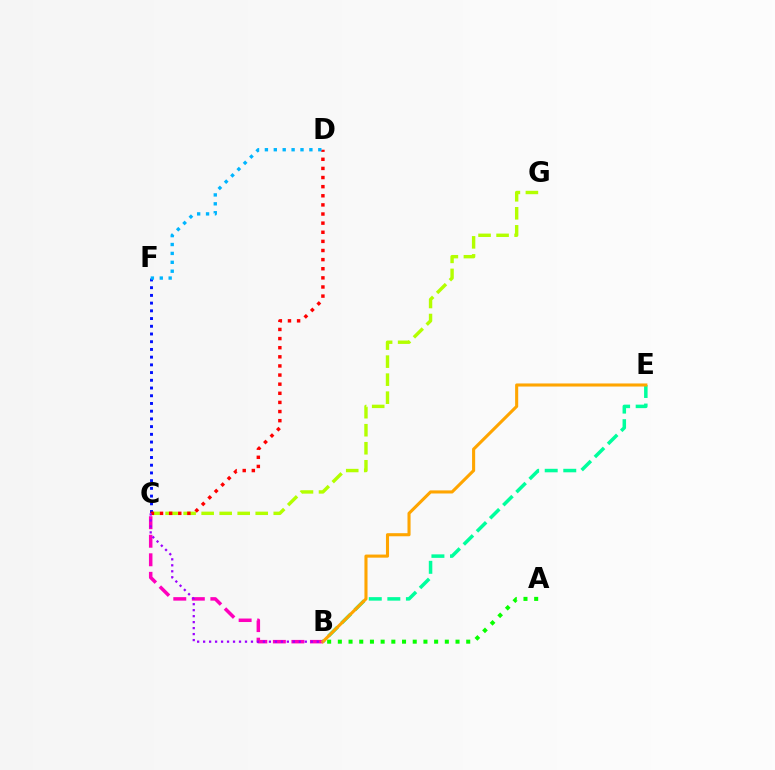{('B', 'C'): [{'color': '#ff00bd', 'line_style': 'dashed', 'thickness': 2.52}, {'color': '#9b00ff', 'line_style': 'dotted', 'thickness': 1.62}], ('A', 'B'): [{'color': '#08ff00', 'line_style': 'dotted', 'thickness': 2.91}], ('B', 'E'): [{'color': '#00ff9d', 'line_style': 'dashed', 'thickness': 2.52}, {'color': '#ffa500', 'line_style': 'solid', 'thickness': 2.22}], ('C', 'G'): [{'color': '#b3ff00', 'line_style': 'dashed', 'thickness': 2.45}], ('C', 'F'): [{'color': '#0010ff', 'line_style': 'dotted', 'thickness': 2.1}], ('C', 'D'): [{'color': '#ff0000', 'line_style': 'dotted', 'thickness': 2.48}], ('D', 'F'): [{'color': '#00b5ff', 'line_style': 'dotted', 'thickness': 2.42}]}